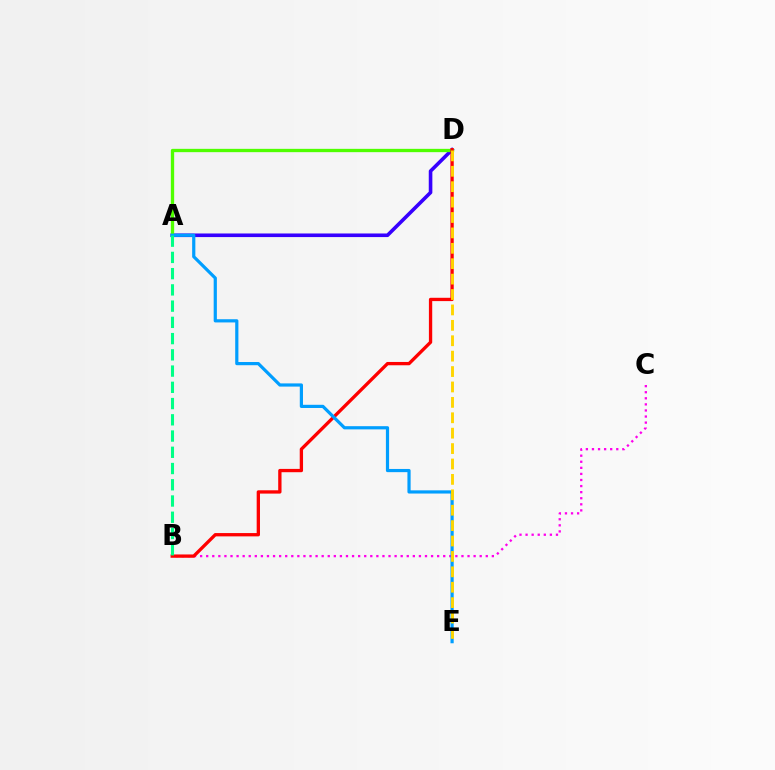{('A', 'D'): [{'color': '#3700ff', 'line_style': 'solid', 'thickness': 2.59}, {'color': '#4fff00', 'line_style': 'solid', 'thickness': 2.38}], ('B', 'C'): [{'color': '#ff00ed', 'line_style': 'dotted', 'thickness': 1.65}], ('B', 'D'): [{'color': '#ff0000', 'line_style': 'solid', 'thickness': 2.38}], ('A', 'E'): [{'color': '#009eff', 'line_style': 'solid', 'thickness': 2.3}], ('D', 'E'): [{'color': '#ffd500', 'line_style': 'dashed', 'thickness': 2.09}], ('A', 'B'): [{'color': '#00ff86', 'line_style': 'dashed', 'thickness': 2.21}]}